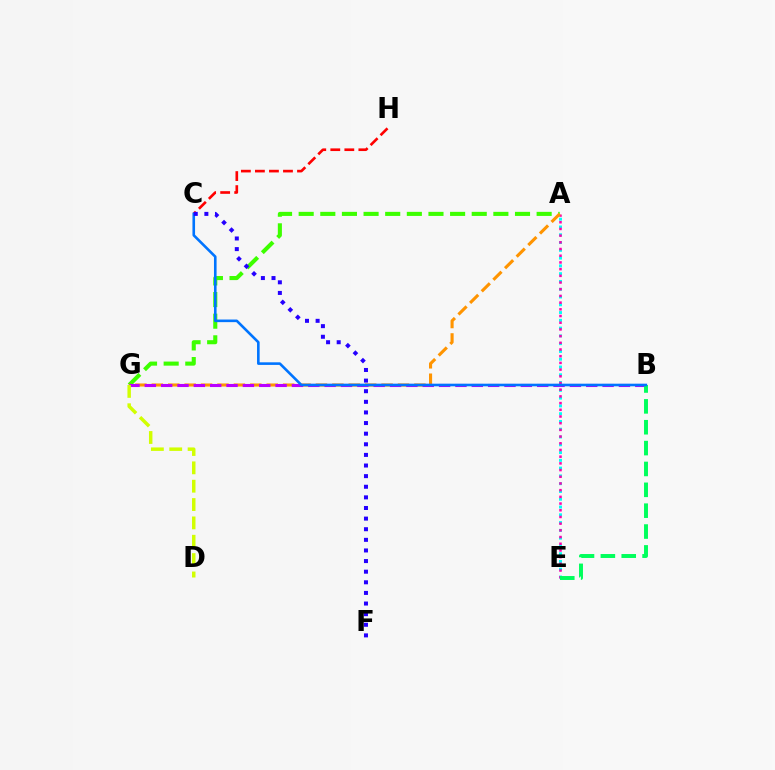{('A', 'E'): [{'color': '#00fff6', 'line_style': 'dotted', 'thickness': 2.11}, {'color': '#ff00ac', 'line_style': 'dotted', 'thickness': 1.82}], ('A', 'G'): [{'color': '#3dff00', 'line_style': 'dashed', 'thickness': 2.94}, {'color': '#ff9400', 'line_style': 'dashed', 'thickness': 2.23}], ('C', 'H'): [{'color': '#ff0000', 'line_style': 'dashed', 'thickness': 1.91}], ('B', 'G'): [{'color': '#b900ff', 'line_style': 'dashed', 'thickness': 2.22}], ('B', 'E'): [{'color': '#00ff5c', 'line_style': 'dashed', 'thickness': 2.83}], ('D', 'G'): [{'color': '#d1ff00', 'line_style': 'dashed', 'thickness': 2.49}], ('B', 'C'): [{'color': '#0074ff', 'line_style': 'solid', 'thickness': 1.88}], ('C', 'F'): [{'color': '#2500ff', 'line_style': 'dotted', 'thickness': 2.88}]}